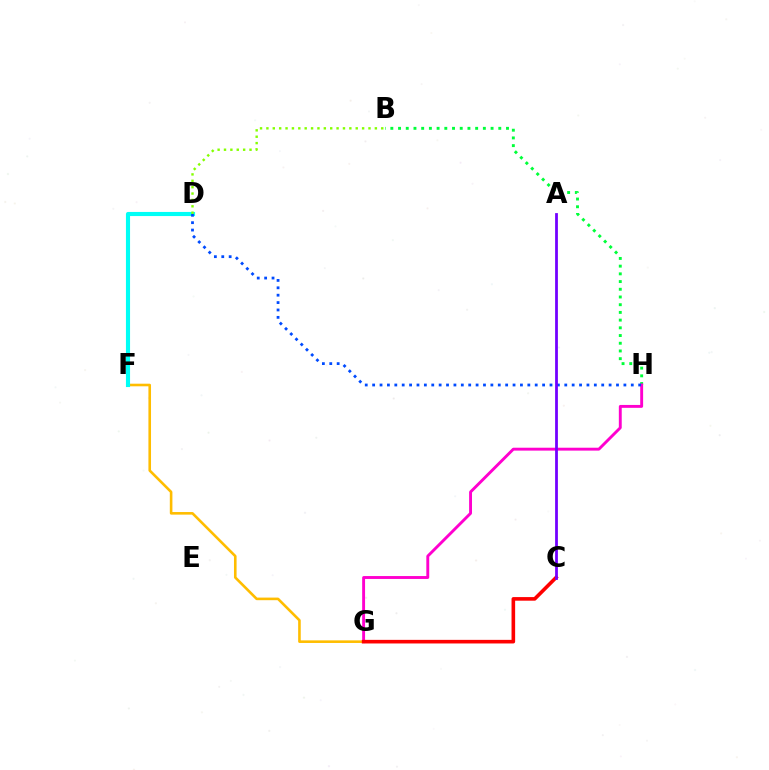{('F', 'G'): [{'color': '#ffbd00', 'line_style': 'solid', 'thickness': 1.87}], ('B', 'H'): [{'color': '#00ff39', 'line_style': 'dotted', 'thickness': 2.09}], ('D', 'F'): [{'color': '#00fff6', 'line_style': 'solid', 'thickness': 2.97}], ('G', 'H'): [{'color': '#ff00cf', 'line_style': 'solid', 'thickness': 2.08}], ('C', 'G'): [{'color': '#ff0000', 'line_style': 'solid', 'thickness': 2.6}], ('D', 'H'): [{'color': '#004bff', 'line_style': 'dotted', 'thickness': 2.01}], ('A', 'C'): [{'color': '#7200ff', 'line_style': 'solid', 'thickness': 1.99}], ('B', 'D'): [{'color': '#84ff00', 'line_style': 'dotted', 'thickness': 1.73}]}